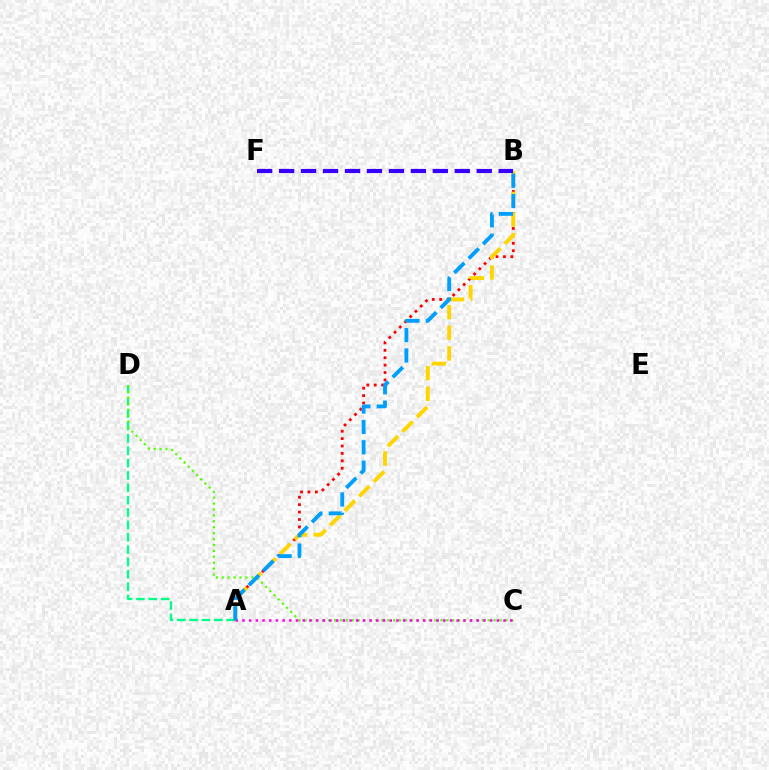{('A', 'D'): [{'color': '#00ff86', 'line_style': 'dashed', 'thickness': 1.68}], ('C', 'D'): [{'color': '#4fff00', 'line_style': 'dotted', 'thickness': 1.61}], ('A', 'B'): [{'color': '#ff0000', 'line_style': 'dotted', 'thickness': 2.01}, {'color': '#ffd500', 'line_style': 'dashed', 'thickness': 2.8}, {'color': '#009eff', 'line_style': 'dashed', 'thickness': 2.76}], ('B', 'F'): [{'color': '#3700ff', 'line_style': 'dashed', 'thickness': 2.98}], ('A', 'C'): [{'color': '#ff00ed', 'line_style': 'dotted', 'thickness': 1.82}]}